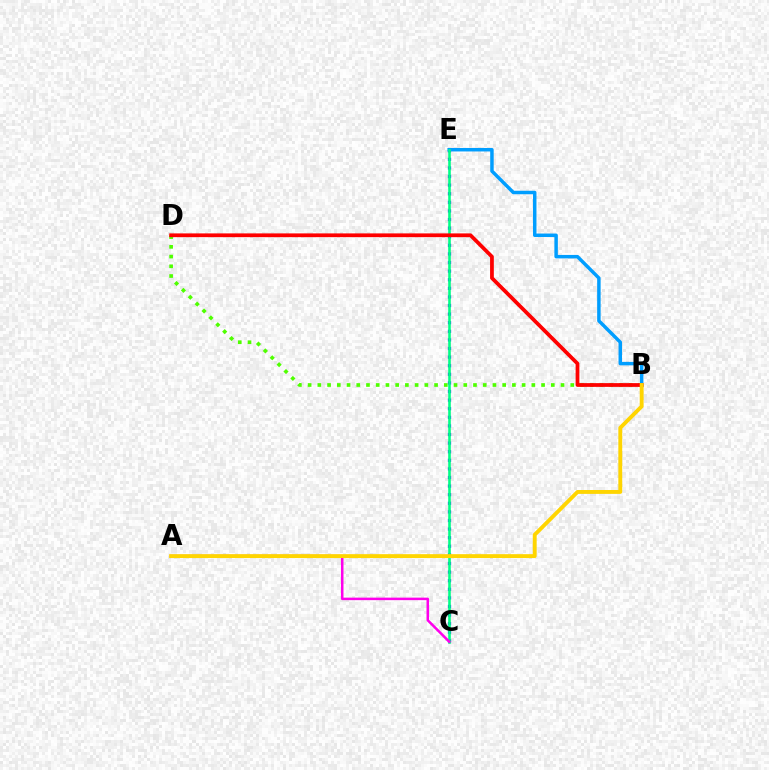{('C', 'E'): [{'color': '#3700ff', 'line_style': 'dotted', 'thickness': 2.34}, {'color': '#00ff86', 'line_style': 'solid', 'thickness': 1.87}], ('B', 'E'): [{'color': '#009eff', 'line_style': 'solid', 'thickness': 2.5}], ('B', 'D'): [{'color': '#4fff00', 'line_style': 'dotted', 'thickness': 2.64}, {'color': '#ff0000', 'line_style': 'solid', 'thickness': 2.7}], ('A', 'C'): [{'color': '#ff00ed', 'line_style': 'solid', 'thickness': 1.81}], ('A', 'B'): [{'color': '#ffd500', 'line_style': 'solid', 'thickness': 2.8}]}